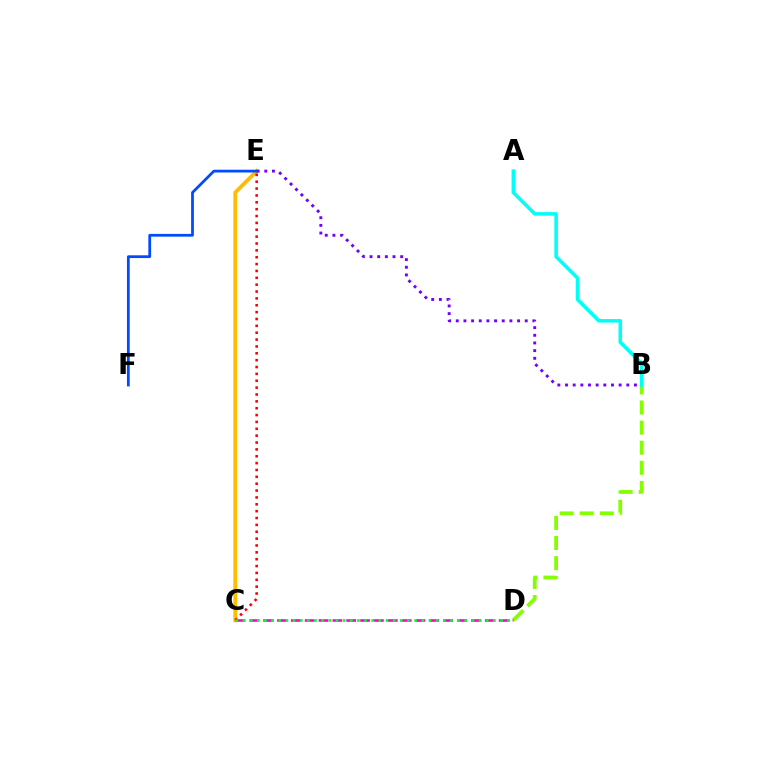{('C', 'E'): [{'color': '#ffbd00', 'line_style': 'solid', 'thickness': 2.79}, {'color': '#ff0000', 'line_style': 'dotted', 'thickness': 1.86}], ('B', 'D'): [{'color': '#84ff00', 'line_style': 'dashed', 'thickness': 2.73}], ('B', 'E'): [{'color': '#7200ff', 'line_style': 'dotted', 'thickness': 2.08}], ('A', 'B'): [{'color': '#00fff6', 'line_style': 'solid', 'thickness': 2.54}], ('E', 'F'): [{'color': '#004bff', 'line_style': 'solid', 'thickness': 1.99}], ('C', 'D'): [{'color': '#ff00cf', 'line_style': 'dashed', 'thickness': 1.88}, {'color': '#00ff39', 'line_style': 'dotted', 'thickness': 1.94}]}